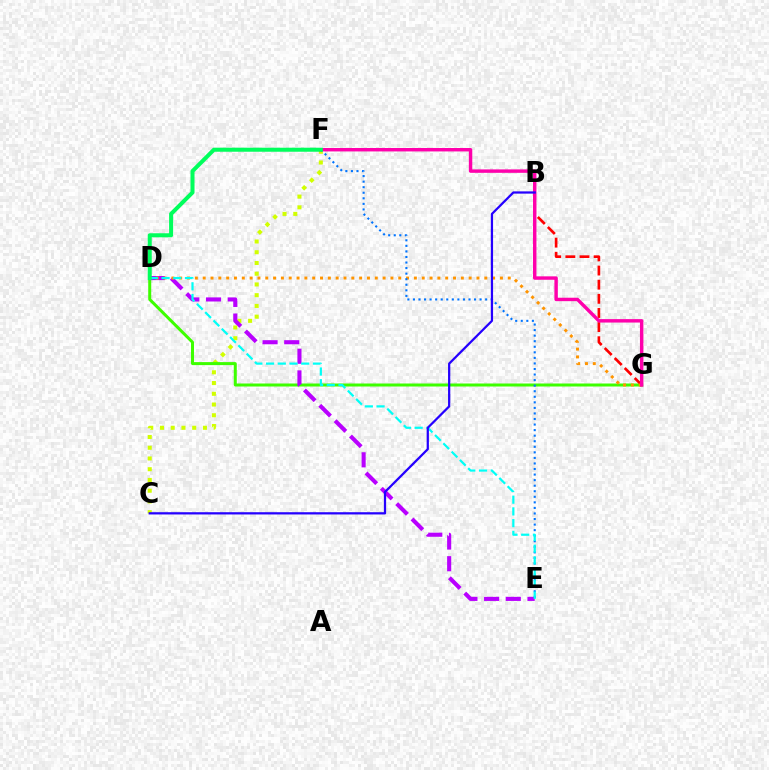{('C', 'F'): [{'color': '#d1ff00', 'line_style': 'dotted', 'thickness': 2.92}], ('D', 'G'): [{'color': '#3dff00', 'line_style': 'solid', 'thickness': 2.17}, {'color': '#ff9400', 'line_style': 'dotted', 'thickness': 2.13}], ('D', 'E'): [{'color': '#b900ff', 'line_style': 'dashed', 'thickness': 2.95}, {'color': '#00fff6', 'line_style': 'dashed', 'thickness': 1.59}], ('B', 'G'): [{'color': '#ff0000', 'line_style': 'dashed', 'thickness': 1.92}], ('F', 'G'): [{'color': '#ff00ac', 'line_style': 'solid', 'thickness': 2.47}], ('E', 'F'): [{'color': '#0074ff', 'line_style': 'dotted', 'thickness': 1.51}], ('D', 'F'): [{'color': '#00ff5c', 'line_style': 'solid', 'thickness': 2.9}], ('B', 'C'): [{'color': '#2500ff', 'line_style': 'solid', 'thickness': 1.62}]}